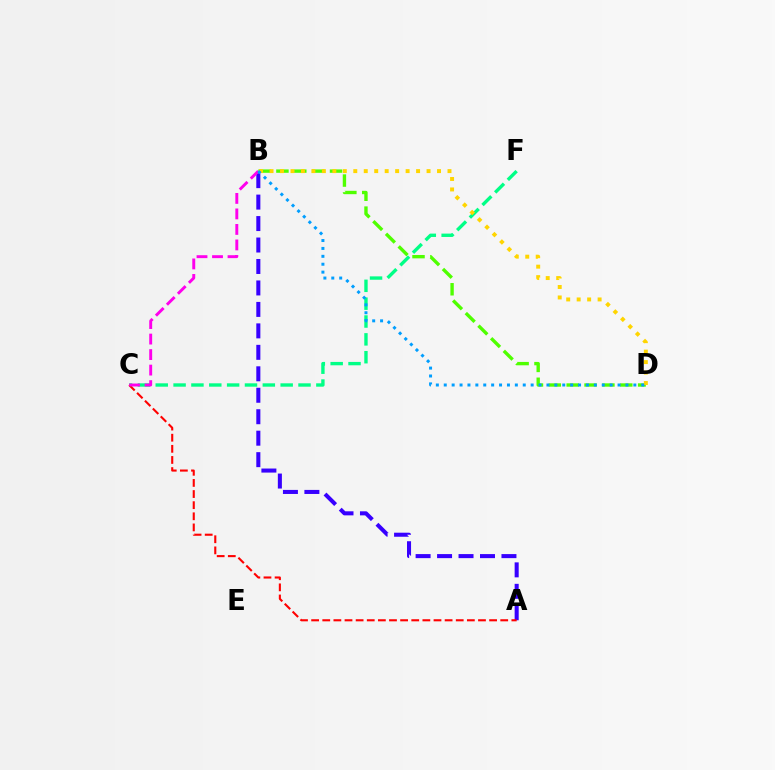{('C', 'F'): [{'color': '#00ff86', 'line_style': 'dashed', 'thickness': 2.42}], ('A', 'B'): [{'color': '#3700ff', 'line_style': 'dashed', 'thickness': 2.92}], ('B', 'D'): [{'color': '#4fff00', 'line_style': 'dashed', 'thickness': 2.43}, {'color': '#ffd500', 'line_style': 'dotted', 'thickness': 2.84}, {'color': '#009eff', 'line_style': 'dotted', 'thickness': 2.15}], ('A', 'C'): [{'color': '#ff0000', 'line_style': 'dashed', 'thickness': 1.51}], ('B', 'C'): [{'color': '#ff00ed', 'line_style': 'dashed', 'thickness': 2.11}]}